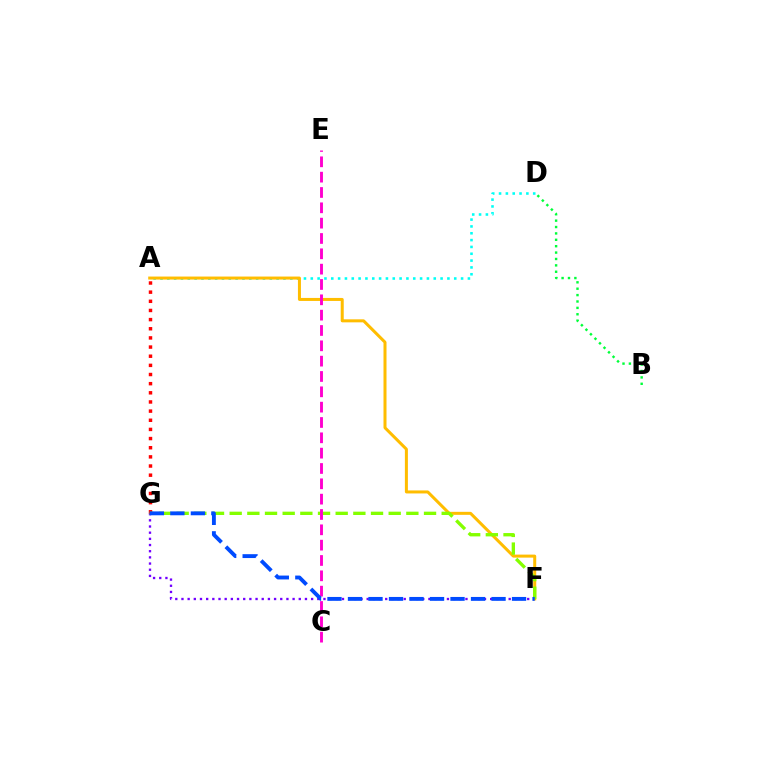{('A', 'D'): [{'color': '#00fff6', 'line_style': 'dotted', 'thickness': 1.86}], ('F', 'G'): [{'color': '#7200ff', 'line_style': 'dotted', 'thickness': 1.68}, {'color': '#84ff00', 'line_style': 'dashed', 'thickness': 2.4}, {'color': '#004bff', 'line_style': 'dashed', 'thickness': 2.79}], ('B', 'D'): [{'color': '#00ff39', 'line_style': 'dotted', 'thickness': 1.74}], ('A', 'G'): [{'color': '#ff0000', 'line_style': 'dotted', 'thickness': 2.49}], ('A', 'F'): [{'color': '#ffbd00', 'line_style': 'solid', 'thickness': 2.17}], ('C', 'E'): [{'color': '#ff00cf', 'line_style': 'dashed', 'thickness': 2.08}]}